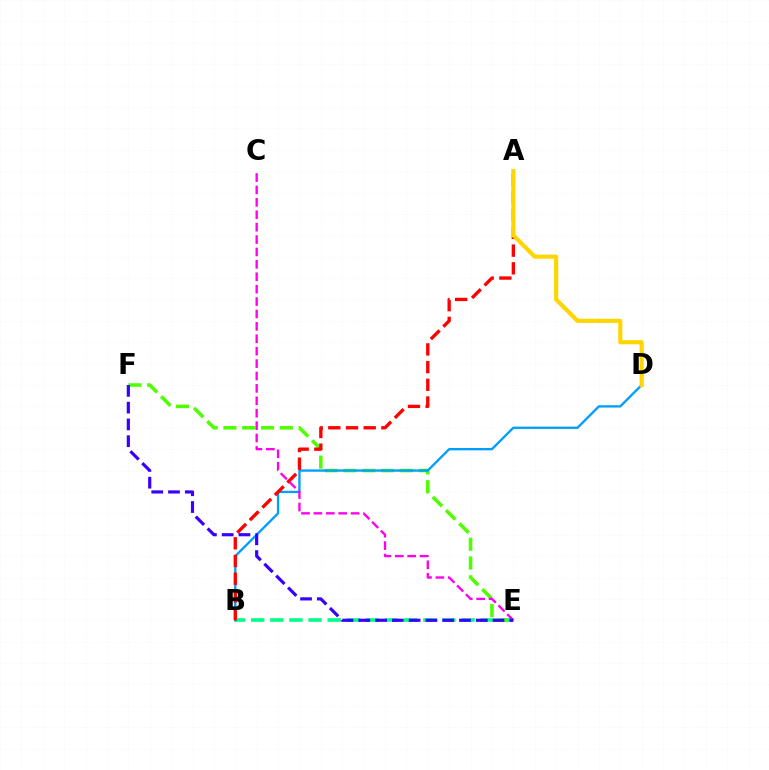{('B', 'E'): [{'color': '#00ff86', 'line_style': 'dashed', 'thickness': 2.6}], ('E', 'F'): [{'color': '#4fff00', 'line_style': 'dashed', 'thickness': 2.55}, {'color': '#3700ff', 'line_style': 'dashed', 'thickness': 2.28}], ('B', 'D'): [{'color': '#009eff', 'line_style': 'solid', 'thickness': 1.68}], ('A', 'B'): [{'color': '#ff0000', 'line_style': 'dashed', 'thickness': 2.4}], ('C', 'E'): [{'color': '#ff00ed', 'line_style': 'dashed', 'thickness': 1.68}], ('A', 'D'): [{'color': '#ffd500', 'line_style': 'solid', 'thickness': 2.98}]}